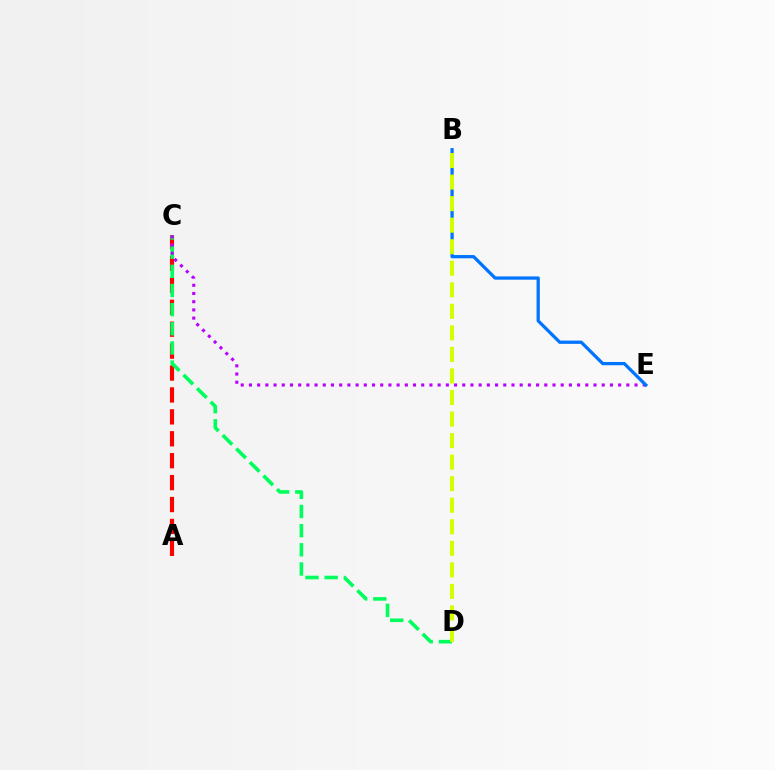{('A', 'C'): [{'color': '#ff0000', 'line_style': 'dashed', 'thickness': 2.98}], ('C', 'D'): [{'color': '#00ff5c', 'line_style': 'dashed', 'thickness': 2.6}], ('C', 'E'): [{'color': '#b900ff', 'line_style': 'dotted', 'thickness': 2.23}], ('B', 'E'): [{'color': '#0074ff', 'line_style': 'solid', 'thickness': 2.34}], ('B', 'D'): [{'color': '#d1ff00', 'line_style': 'dashed', 'thickness': 2.93}]}